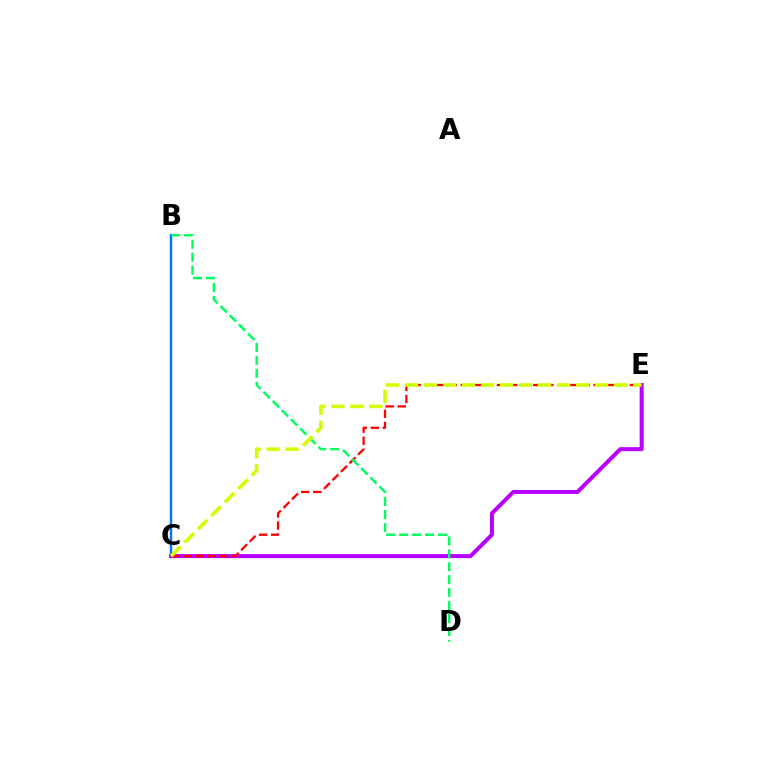{('B', 'C'): [{'color': '#0074ff', 'line_style': 'solid', 'thickness': 1.76}], ('C', 'E'): [{'color': '#b900ff', 'line_style': 'solid', 'thickness': 2.88}, {'color': '#ff0000', 'line_style': 'dashed', 'thickness': 1.64}, {'color': '#d1ff00', 'line_style': 'dashed', 'thickness': 2.58}], ('B', 'D'): [{'color': '#00ff5c', 'line_style': 'dashed', 'thickness': 1.76}]}